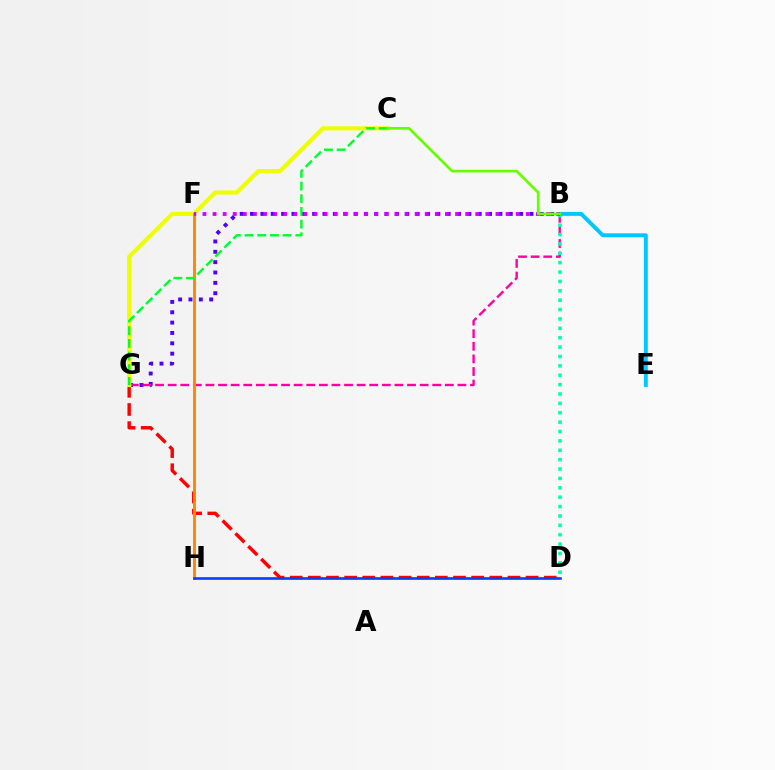{('B', 'G'): [{'color': '#4f00ff', 'line_style': 'dotted', 'thickness': 2.81}, {'color': '#ff00a0', 'line_style': 'dashed', 'thickness': 1.71}], ('D', 'G'): [{'color': '#ff0000', 'line_style': 'dashed', 'thickness': 2.47}], ('B', 'D'): [{'color': '#00ffaf', 'line_style': 'dotted', 'thickness': 2.55}], ('B', 'E'): [{'color': '#00c7ff', 'line_style': 'solid', 'thickness': 2.82}], ('C', 'G'): [{'color': '#eeff00', 'line_style': 'solid', 'thickness': 2.98}, {'color': '#00ff27', 'line_style': 'dashed', 'thickness': 1.72}], ('F', 'H'): [{'color': '#ff8800', 'line_style': 'solid', 'thickness': 2.1}], ('D', 'H'): [{'color': '#003fff', 'line_style': 'solid', 'thickness': 1.87}], ('B', 'F'): [{'color': '#d600ff', 'line_style': 'dotted', 'thickness': 2.75}], ('B', 'C'): [{'color': '#66ff00', 'line_style': 'solid', 'thickness': 1.93}]}